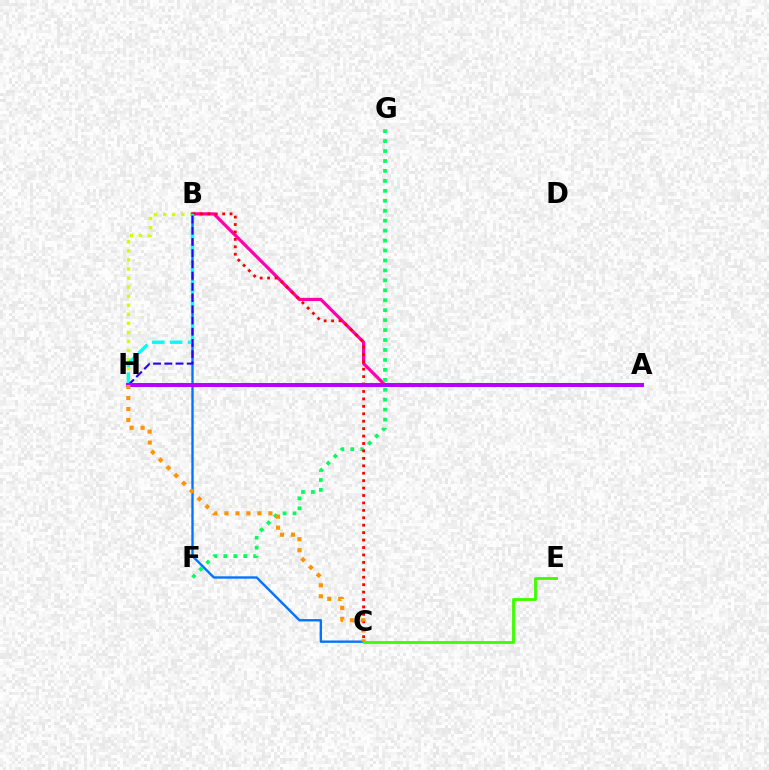{('B', 'C'): [{'color': '#0074ff', 'line_style': 'solid', 'thickness': 1.7}, {'color': '#ff0000', 'line_style': 'dotted', 'thickness': 2.02}], ('B', 'H'): [{'color': '#d1ff00', 'line_style': 'dotted', 'thickness': 2.46}, {'color': '#00fff6', 'line_style': 'dashed', 'thickness': 2.44}, {'color': '#2500ff', 'line_style': 'dashed', 'thickness': 1.52}], ('A', 'B'): [{'color': '#ff00ac', 'line_style': 'solid', 'thickness': 2.31}], ('F', 'G'): [{'color': '#00ff5c', 'line_style': 'dotted', 'thickness': 2.7}], ('C', 'E'): [{'color': '#3dff00', 'line_style': 'solid', 'thickness': 2.06}], ('A', 'H'): [{'color': '#b900ff', 'line_style': 'solid', 'thickness': 2.85}], ('C', 'H'): [{'color': '#ff9400', 'line_style': 'dotted', 'thickness': 2.99}]}